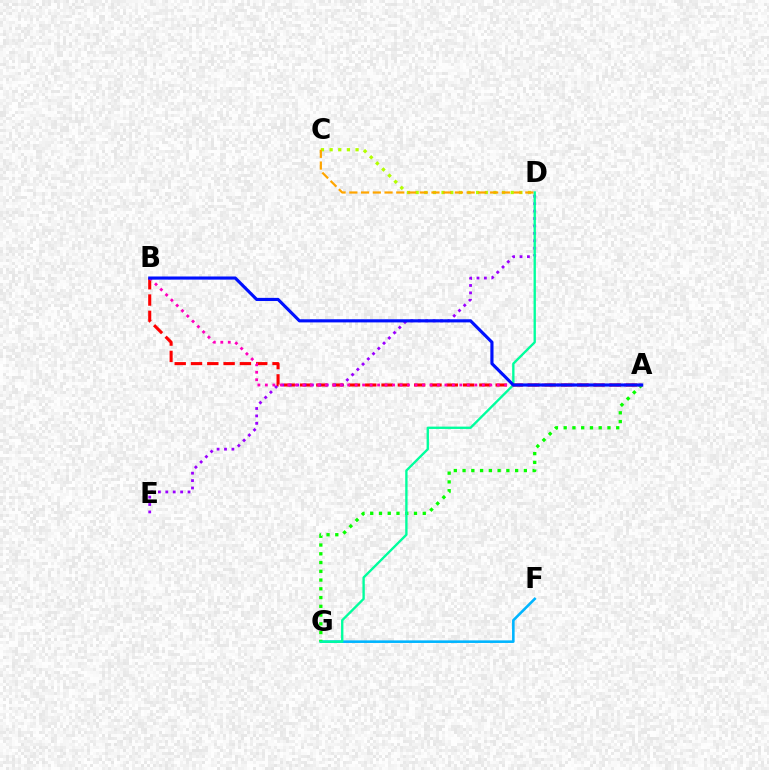{('F', 'G'): [{'color': '#00b5ff', 'line_style': 'solid', 'thickness': 1.86}], ('A', 'B'): [{'color': '#ff0000', 'line_style': 'dashed', 'thickness': 2.21}, {'color': '#ff00bd', 'line_style': 'dotted', 'thickness': 2.03}, {'color': '#0010ff', 'line_style': 'solid', 'thickness': 2.26}], ('D', 'E'): [{'color': '#9b00ff', 'line_style': 'dotted', 'thickness': 2.01}], ('C', 'D'): [{'color': '#b3ff00', 'line_style': 'dotted', 'thickness': 2.35}, {'color': '#ffa500', 'line_style': 'dashed', 'thickness': 1.59}], ('A', 'G'): [{'color': '#08ff00', 'line_style': 'dotted', 'thickness': 2.38}], ('D', 'G'): [{'color': '#00ff9d', 'line_style': 'solid', 'thickness': 1.69}]}